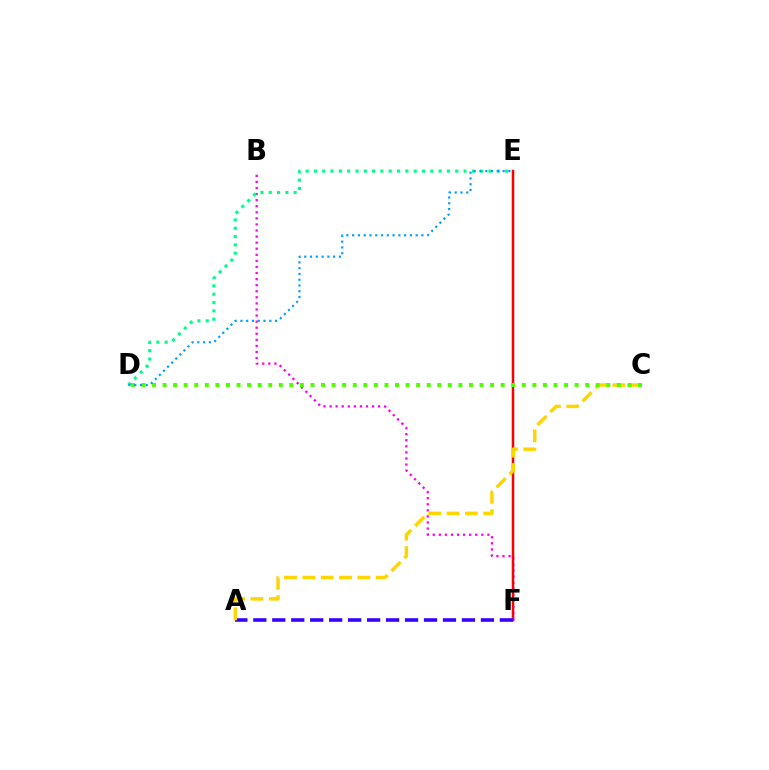{('B', 'F'): [{'color': '#ff00ed', 'line_style': 'dotted', 'thickness': 1.65}], ('E', 'F'): [{'color': '#ff0000', 'line_style': 'solid', 'thickness': 1.8}], ('A', 'F'): [{'color': '#3700ff', 'line_style': 'dashed', 'thickness': 2.58}], ('A', 'C'): [{'color': '#ffd500', 'line_style': 'dashed', 'thickness': 2.49}], ('C', 'D'): [{'color': '#4fff00', 'line_style': 'dotted', 'thickness': 2.87}], ('D', 'E'): [{'color': '#00ff86', 'line_style': 'dotted', 'thickness': 2.26}, {'color': '#009eff', 'line_style': 'dotted', 'thickness': 1.57}]}